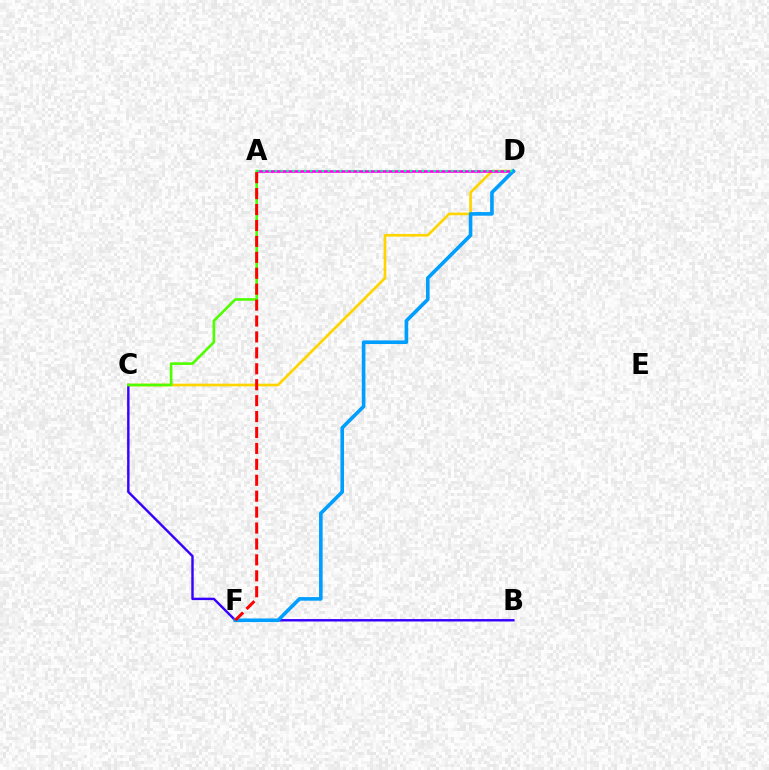{('C', 'D'): [{'color': '#ffd500', 'line_style': 'solid', 'thickness': 1.93}], ('A', 'D'): [{'color': '#ff00ed', 'line_style': 'solid', 'thickness': 1.91}, {'color': '#00ff86', 'line_style': 'dotted', 'thickness': 1.6}], ('B', 'C'): [{'color': '#3700ff', 'line_style': 'solid', 'thickness': 1.75}], ('A', 'C'): [{'color': '#4fff00', 'line_style': 'solid', 'thickness': 1.9}], ('D', 'F'): [{'color': '#009eff', 'line_style': 'solid', 'thickness': 2.59}], ('A', 'F'): [{'color': '#ff0000', 'line_style': 'dashed', 'thickness': 2.16}]}